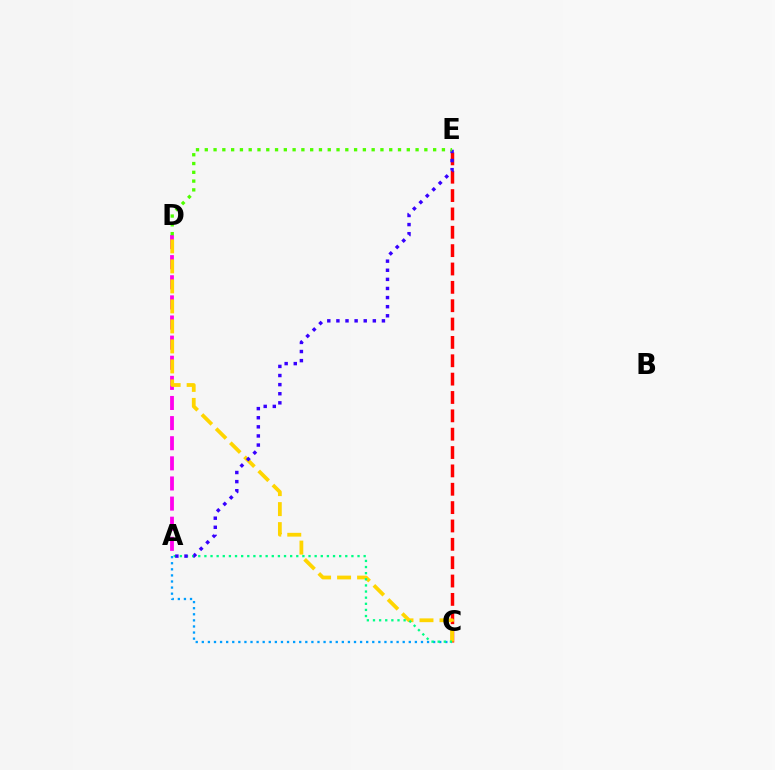{('C', 'E'): [{'color': '#ff0000', 'line_style': 'dashed', 'thickness': 2.49}], ('A', 'D'): [{'color': '#ff00ed', 'line_style': 'dashed', 'thickness': 2.73}], ('A', 'C'): [{'color': '#009eff', 'line_style': 'dotted', 'thickness': 1.65}, {'color': '#00ff86', 'line_style': 'dotted', 'thickness': 1.66}], ('C', 'D'): [{'color': '#ffd500', 'line_style': 'dashed', 'thickness': 2.72}], ('A', 'E'): [{'color': '#3700ff', 'line_style': 'dotted', 'thickness': 2.47}], ('D', 'E'): [{'color': '#4fff00', 'line_style': 'dotted', 'thickness': 2.39}]}